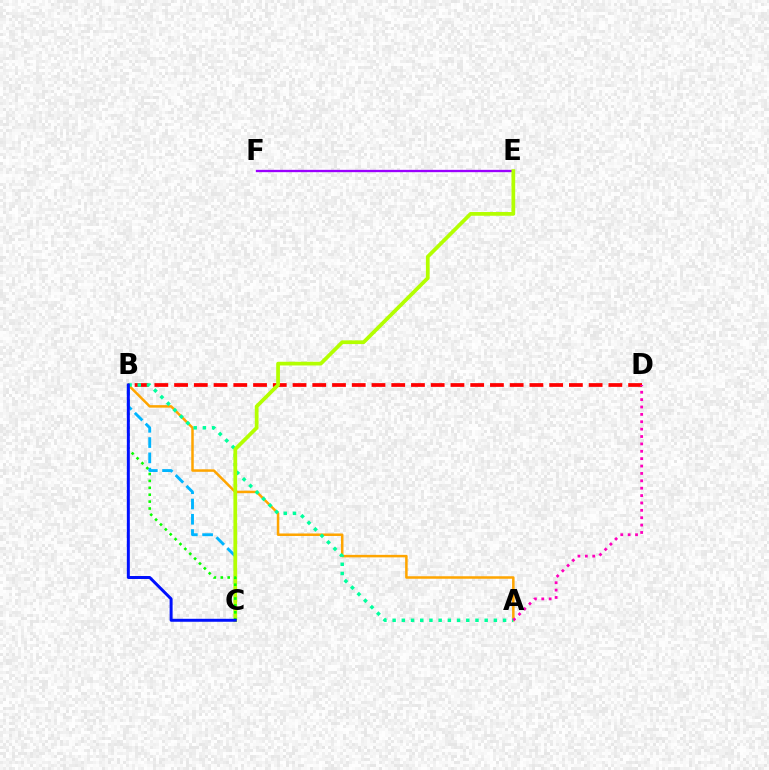{('B', 'C'): [{'color': '#00b5ff', 'line_style': 'dashed', 'thickness': 2.08}, {'color': '#08ff00', 'line_style': 'dotted', 'thickness': 1.87}, {'color': '#0010ff', 'line_style': 'solid', 'thickness': 2.14}], ('A', 'B'): [{'color': '#ffa500', 'line_style': 'solid', 'thickness': 1.81}, {'color': '#00ff9d', 'line_style': 'dotted', 'thickness': 2.5}], ('B', 'D'): [{'color': '#ff0000', 'line_style': 'dashed', 'thickness': 2.68}], ('A', 'D'): [{'color': '#ff00bd', 'line_style': 'dotted', 'thickness': 2.01}], ('E', 'F'): [{'color': '#9b00ff', 'line_style': 'solid', 'thickness': 1.67}], ('C', 'E'): [{'color': '#b3ff00', 'line_style': 'solid', 'thickness': 2.69}]}